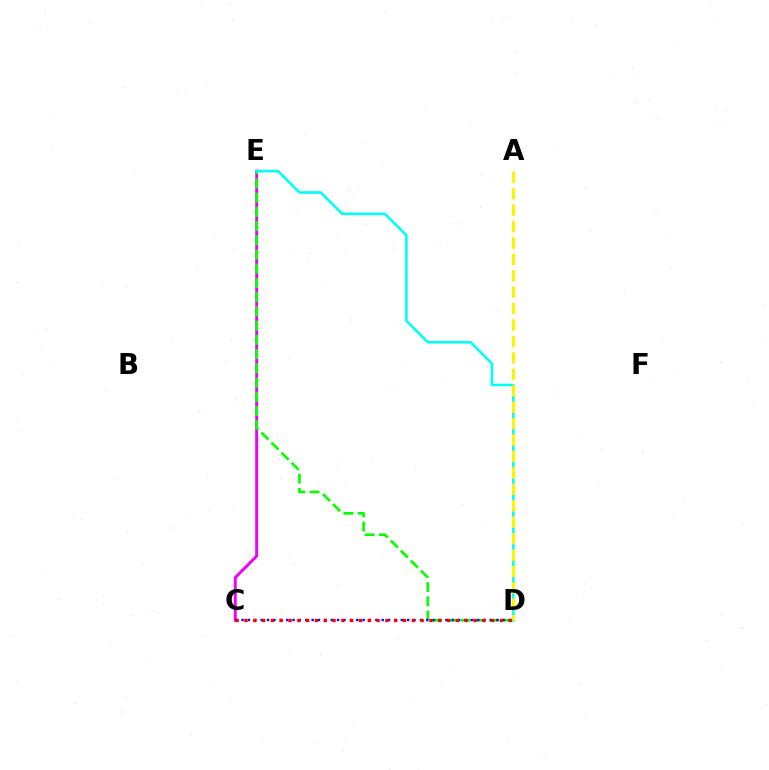{('C', 'E'): [{'color': '#ee00ff', 'line_style': 'solid', 'thickness': 2.09}], ('D', 'E'): [{'color': '#08ff00', 'line_style': 'dashed', 'thickness': 1.93}, {'color': '#00fff6', 'line_style': 'solid', 'thickness': 1.87}], ('A', 'D'): [{'color': '#fcf500', 'line_style': 'dashed', 'thickness': 2.23}], ('C', 'D'): [{'color': '#0010ff', 'line_style': 'dotted', 'thickness': 1.73}, {'color': '#ff0000', 'line_style': 'dotted', 'thickness': 2.39}]}